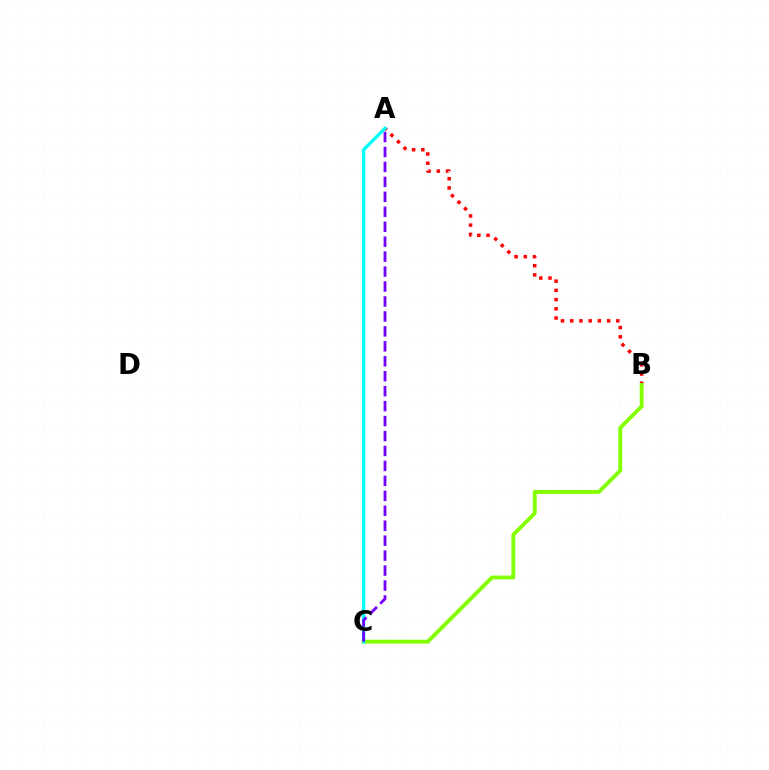{('A', 'B'): [{'color': '#ff0000', 'line_style': 'dotted', 'thickness': 2.5}], ('B', 'C'): [{'color': '#84ff00', 'line_style': 'solid', 'thickness': 2.81}], ('A', 'C'): [{'color': '#00fff6', 'line_style': 'solid', 'thickness': 2.42}, {'color': '#7200ff', 'line_style': 'dashed', 'thickness': 2.03}]}